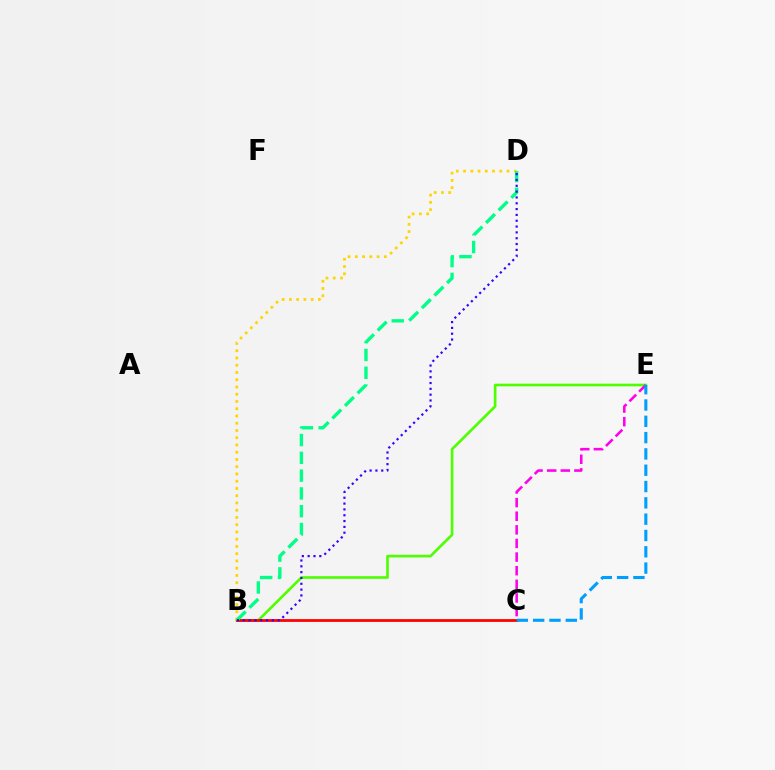{('B', 'E'): [{'color': '#4fff00', 'line_style': 'solid', 'thickness': 1.9}], ('B', 'C'): [{'color': '#ff0000', 'line_style': 'solid', 'thickness': 1.99}], ('B', 'D'): [{'color': '#ffd500', 'line_style': 'dotted', 'thickness': 1.97}, {'color': '#00ff86', 'line_style': 'dashed', 'thickness': 2.42}, {'color': '#3700ff', 'line_style': 'dotted', 'thickness': 1.58}], ('C', 'E'): [{'color': '#ff00ed', 'line_style': 'dashed', 'thickness': 1.85}, {'color': '#009eff', 'line_style': 'dashed', 'thickness': 2.22}]}